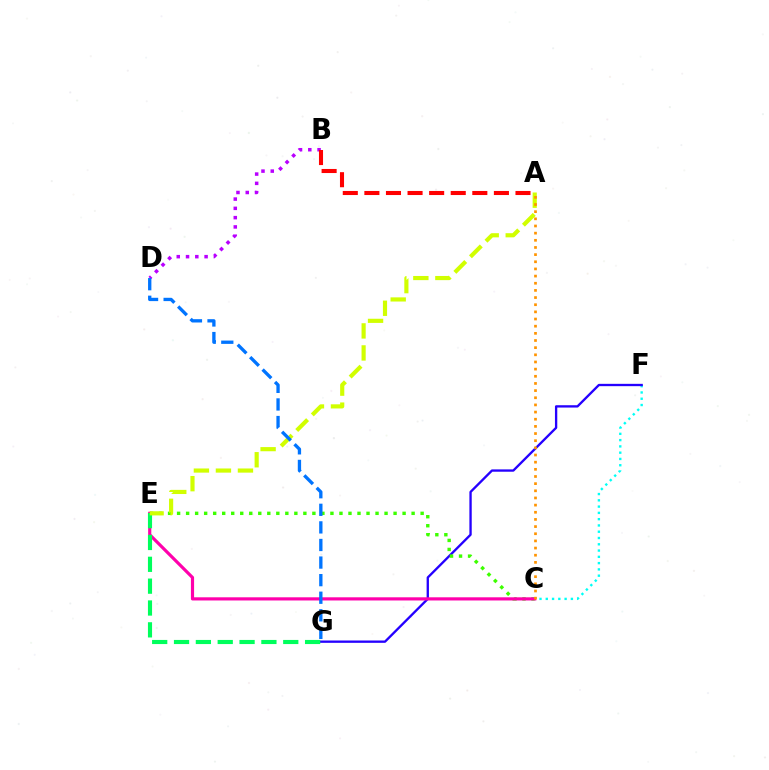{('C', 'F'): [{'color': '#00fff6', 'line_style': 'dotted', 'thickness': 1.71}], ('F', 'G'): [{'color': '#2500ff', 'line_style': 'solid', 'thickness': 1.68}], ('C', 'E'): [{'color': '#3dff00', 'line_style': 'dotted', 'thickness': 2.45}, {'color': '#ff00ac', 'line_style': 'solid', 'thickness': 2.29}], ('B', 'D'): [{'color': '#b900ff', 'line_style': 'dotted', 'thickness': 2.52}], ('E', 'G'): [{'color': '#00ff5c', 'line_style': 'dashed', 'thickness': 2.97}], ('A', 'E'): [{'color': '#d1ff00', 'line_style': 'dashed', 'thickness': 2.99}], ('A', 'B'): [{'color': '#ff0000', 'line_style': 'dashed', 'thickness': 2.93}], ('A', 'C'): [{'color': '#ff9400', 'line_style': 'dotted', 'thickness': 1.94}], ('D', 'G'): [{'color': '#0074ff', 'line_style': 'dashed', 'thickness': 2.39}]}